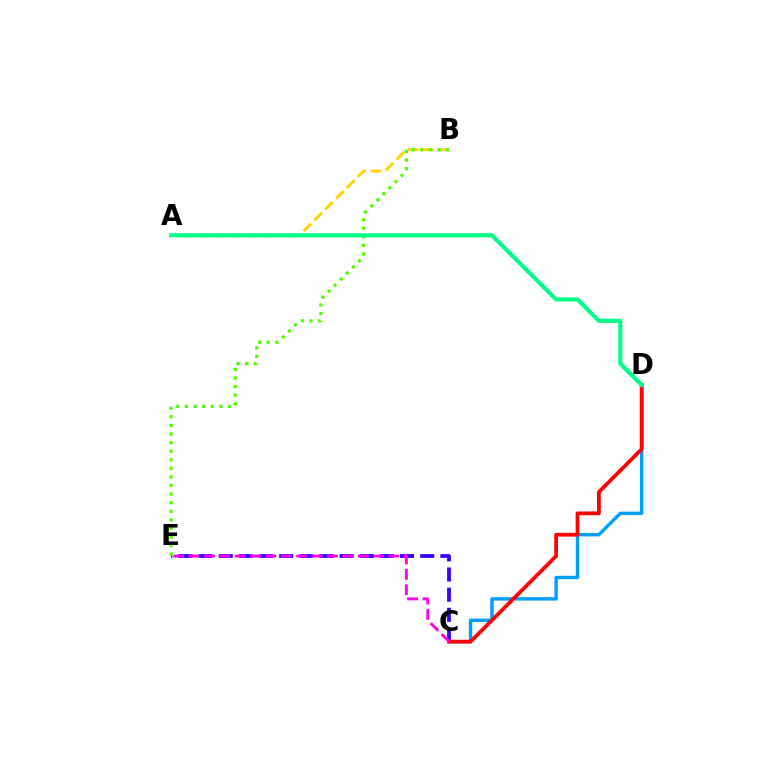{('A', 'B'): [{'color': '#ffd500', 'line_style': 'dashed', 'thickness': 2.08}], ('C', 'D'): [{'color': '#009eff', 'line_style': 'solid', 'thickness': 2.45}, {'color': '#ff0000', 'line_style': 'solid', 'thickness': 2.71}], ('C', 'E'): [{'color': '#3700ff', 'line_style': 'dashed', 'thickness': 2.74}, {'color': '#ff00ed', 'line_style': 'dashed', 'thickness': 2.09}], ('B', 'E'): [{'color': '#4fff00', 'line_style': 'dotted', 'thickness': 2.33}], ('A', 'D'): [{'color': '#00ff86', 'line_style': 'solid', 'thickness': 2.95}]}